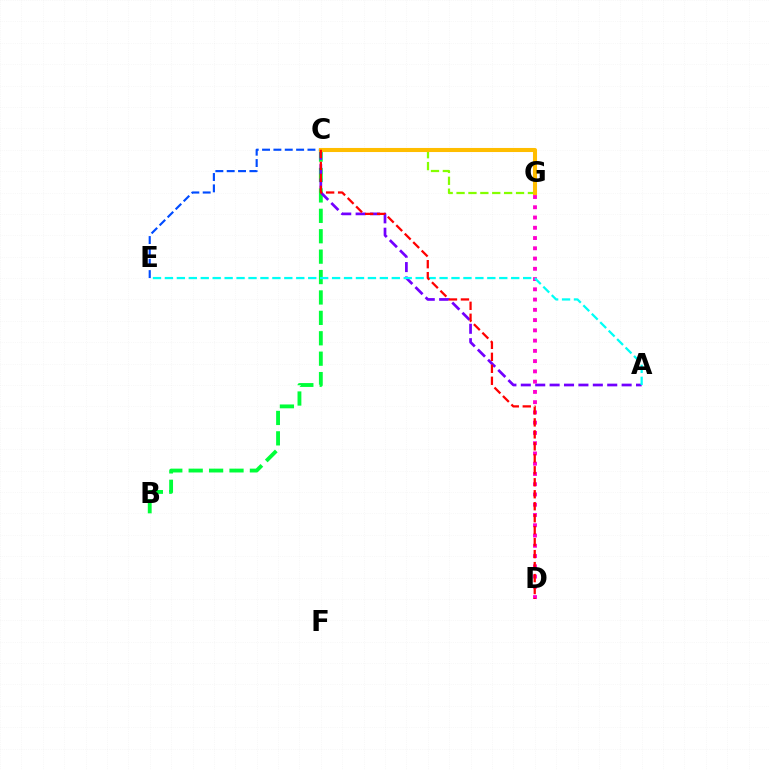{('C', 'G'): [{'color': '#84ff00', 'line_style': 'dashed', 'thickness': 1.62}, {'color': '#ffbd00', 'line_style': 'solid', 'thickness': 2.93}], ('B', 'C'): [{'color': '#00ff39', 'line_style': 'dashed', 'thickness': 2.77}], ('C', 'E'): [{'color': '#004bff', 'line_style': 'dashed', 'thickness': 1.54}], ('A', 'C'): [{'color': '#7200ff', 'line_style': 'dashed', 'thickness': 1.96}], ('D', 'G'): [{'color': '#ff00cf', 'line_style': 'dotted', 'thickness': 2.79}], ('A', 'E'): [{'color': '#00fff6', 'line_style': 'dashed', 'thickness': 1.62}], ('C', 'D'): [{'color': '#ff0000', 'line_style': 'dashed', 'thickness': 1.63}]}